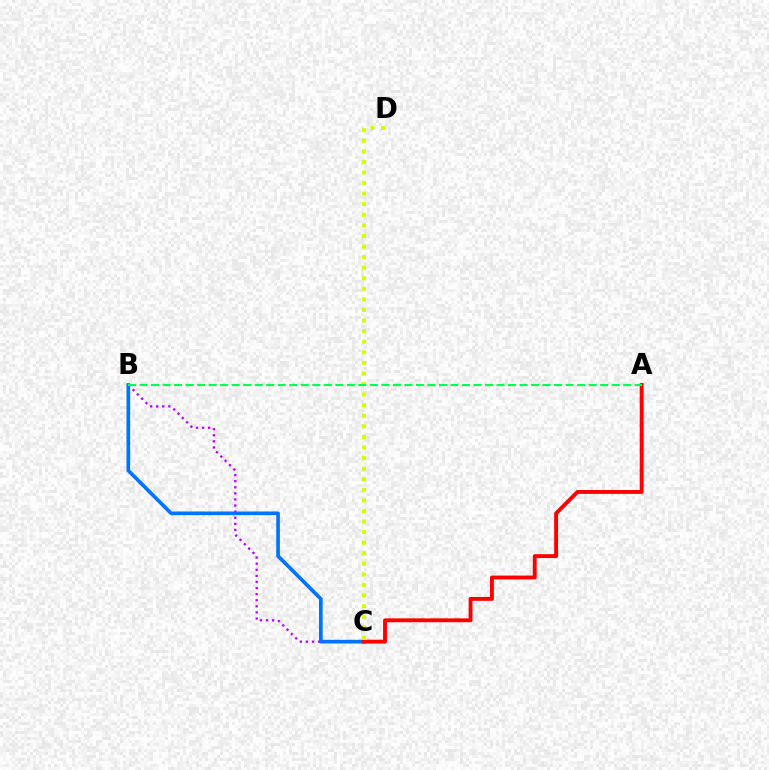{('B', 'C'): [{'color': '#b900ff', 'line_style': 'dotted', 'thickness': 1.65}, {'color': '#0074ff', 'line_style': 'solid', 'thickness': 2.65}], ('A', 'C'): [{'color': '#ff0000', 'line_style': 'solid', 'thickness': 2.8}], ('C', 'D'): [{'color': '#d1ff00', 'line_style': 'dotted', 'thickness': 2.87}], ('A', 'B'): [{'color': '#00ff5c', 'line_style': 'dashed', 'thickness': 1.56}]}